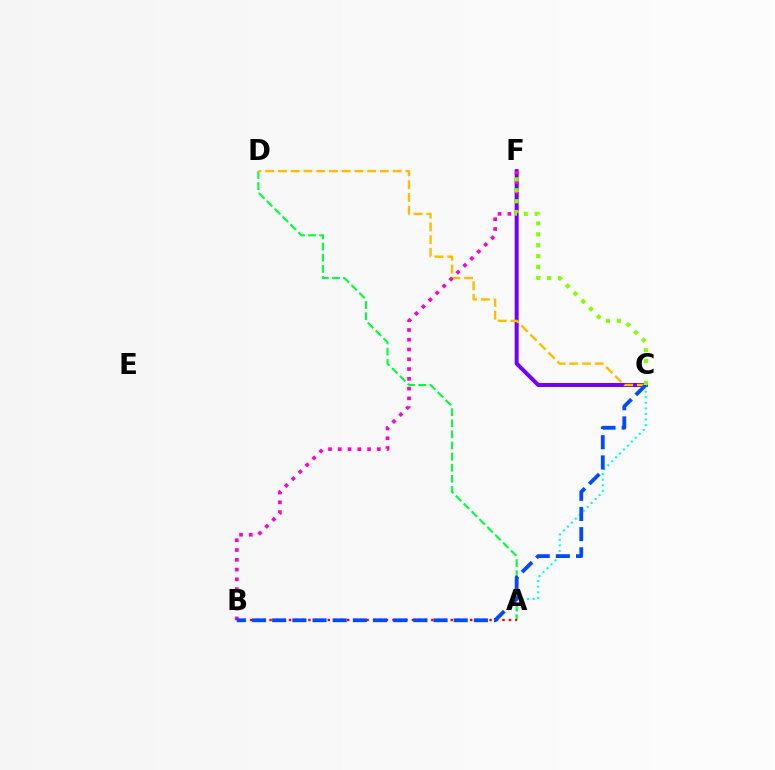{('C', 'F'): [{'color': '#7200ff', 'line_style': 'solid', 'thickness': 2.87}, {'color': '#84ff00', 'line_style': 'dotted', 'thickness': 2.97}], ('A', 'C'): [{'color': '#00fff6', 'line_style': 'dotted', 'thickness': 1.52}], ('A', 'D'): [{'color': '#00ff39', 'line_style': 'dashed', 'thickness': 1.51}], ('C', 'D'): [{'color': '#ffbd00', 'line_style': 'dashed', 'thickness': 1.73}], ('A', 'B'): [{'color': '#ff0000', 'line_style': 'dotted', 'thickness': 1.76}], ('B', 'F'): [{'color': '#ff00cf', 'line_style': 'dotted', 'thickness': 2.65}], ('B', 'C'): [{'color': '#004bff', 'line_style': 'dashed', 'thickness': 2.74}]}